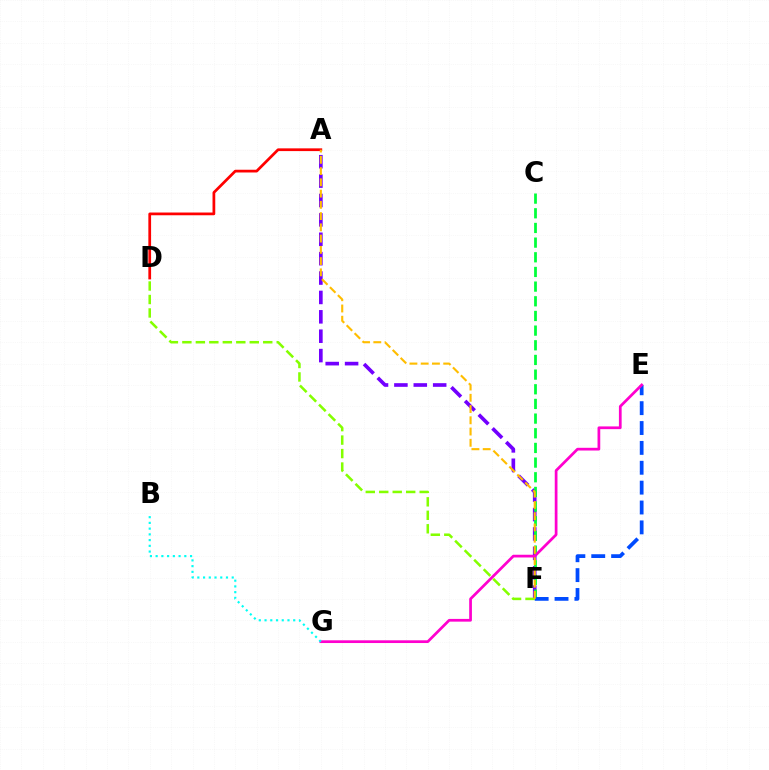{('A', 'F'): [{'color': '#7200ff', 'line_style': 'dashed', 'thickness': 2.63}, {'color': '#ffbd00', 'line_style': 'dashed', 'thickness': 1.53}], ('C', 'F'): [{'color': '#00ff39', 'line_style': 'dashed', 'thickness': 1.99}], ('E', 'F'): [{'color': '#004bff', 'line_style': 'dashed', 'thickness': 2.7}], ('A', 'D'): [{'color': '#ff0000', 'line_style': 'solid', 'thickness': 1.97}], ('E', 'G'): [{'color': '#ff00cf', 'line_style': 'solid', 'thickness': 1.97}], ('B', 'G'): [{'color': '#00fff6', 'line_style': 'dotted', 'thickness': 1.56}], ('D', 'F'): [{'color': '#84ff00', 'line_style': 'dashed', 'thickness': 1.83}]}